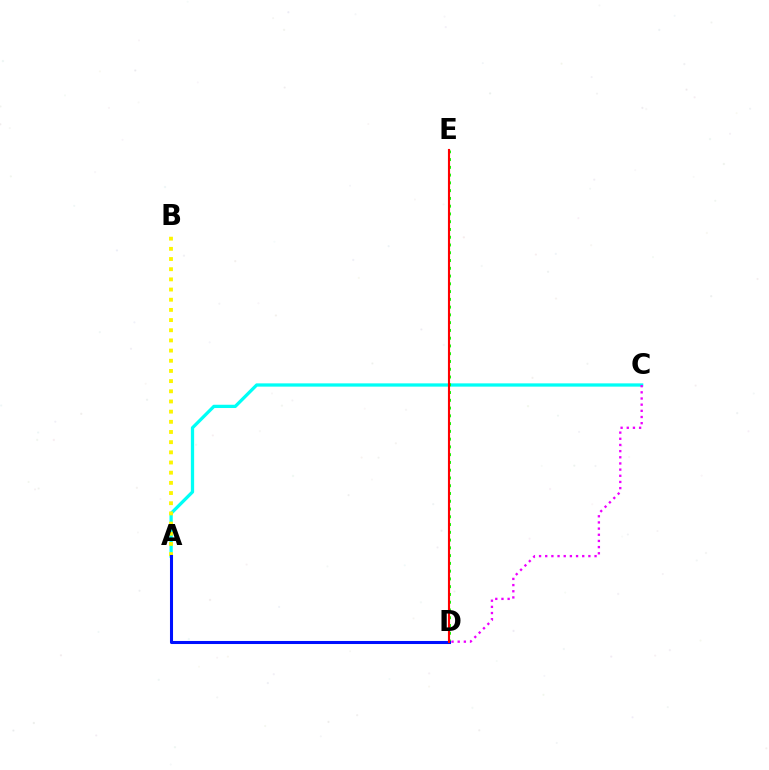{('A', 'C'): [{'color': '#00fff6', 'line_style': 'solid', 'thickness': 2.35}], ('A', 'B'): [{'color': '#fcf500', 'line_style': 'dotted', 'thickness': 2.76}], ('C', 'D'): [{'color': '#ee00ff', 'line_style': 'dotted', 'thickness': 1.68}], ('D', 'E'): [{'color': '#08ff00', 'line_style': 'dotted', 'thickness': 2.11}, {'color': '#ff0000', 'line_style': 'solid', 'thickness': 1.53}], ('A', 'D'): [{'color': '#0010ff', 'line_style': 'solid', 'thickness': 2.2}]}